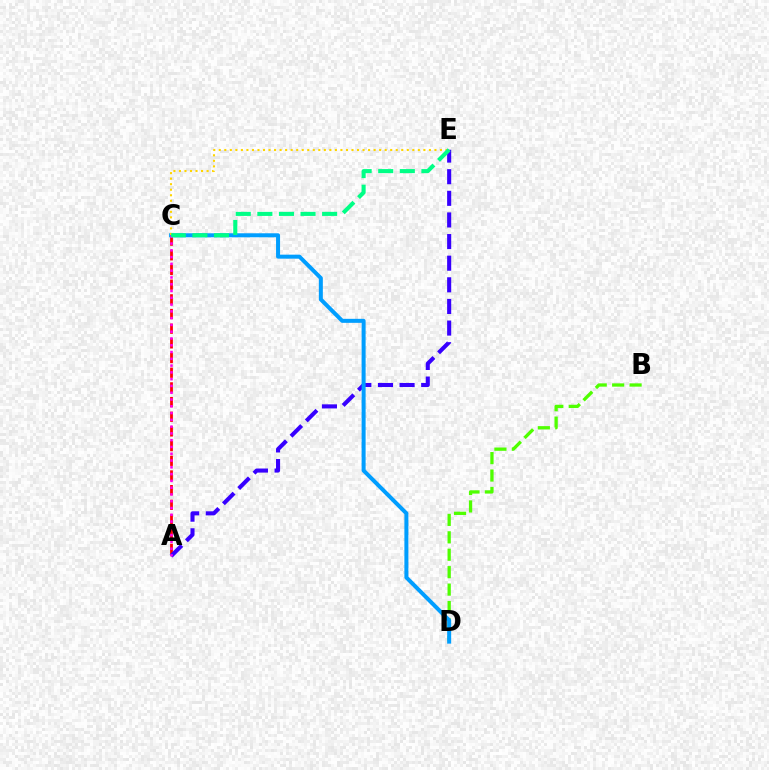{('B', 'D'): [{'color': '#4fff00', 'line_style': 'dashed', 'thickness': 2.37}], ('A', 'C'): [{'color': '#ff0000', 'line_style': 'dashed', 'thickness': 1.99}, {'color': '#ff00ed', 'line_style': 'dotted', 'thickness': 1.84}], ('A', 'E'): [{'color': '#3700ff', 'line_style': 'dashed', 'thickness': 2.94}], ('C', 'D'): [{'color': '#009eff', 'line_style': 'solid', 'thickness': 2.88}], ('C', 'E'): [{'color': '#ffd500', 'line_style': 'dotted', 'thickness': 1.5}, {'color': '#00ff86', 'line_style': 'dashed', 'thickness': 2.93}]}